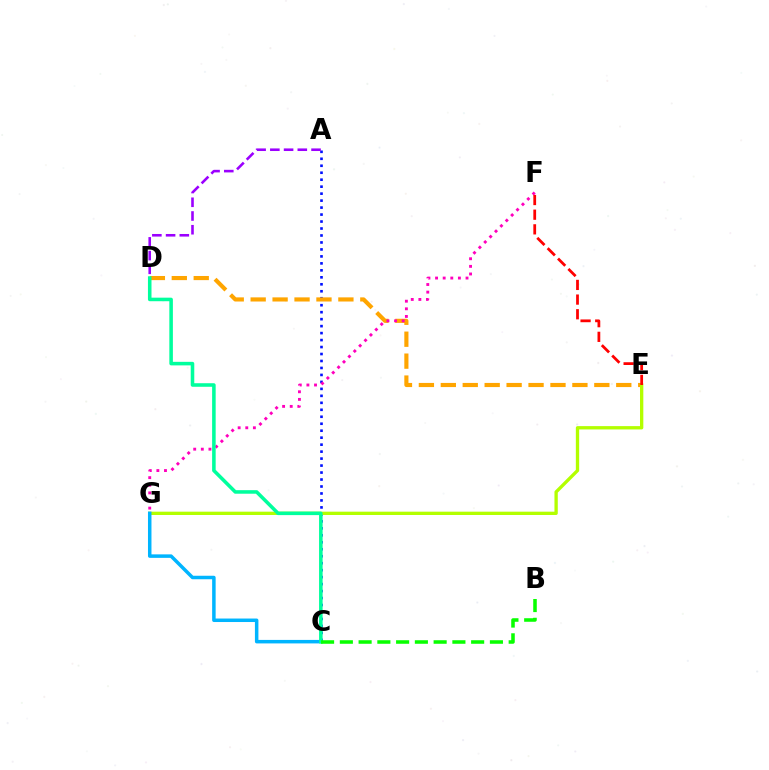{('A', 'C'): [{'color': '#0010ff', 'line_style': 'dotted', 'thickness': 1.89}], ('D', 'E'): [{'color': '#ffa500', 'line_style': 'dashed', 'thickness': 2.98}], ('A', 'D'): [{'color': '#9b00ff', 'line_style': 'dashed', 'thickness': 1.87}], ('E', 'G'): [{'color': '#b3ff00', 'line_style': 'solid', 'thickness': 2.39}], ('F', 'G'): [{'color': '#ff00bd', 'line_style': 'dotted', 'thickness': 2.07}], ('E', 'F'): [{'color': '#ff0000', 'line_style': 'dashed', 'thickness': 1.99}], ('C', 'G'): [{'color': '#00b5ff', 'line_style': 'solid', 'thickness': 2.52}], ('C', 'D'): [{'color': '#00ff9d', 'line_style': 'solid', 'thickness': 2.56}], ('B', 'C'): [{'color': '#08ff00', 'line_style': 'dashed', 'thickness': 2.55}]}